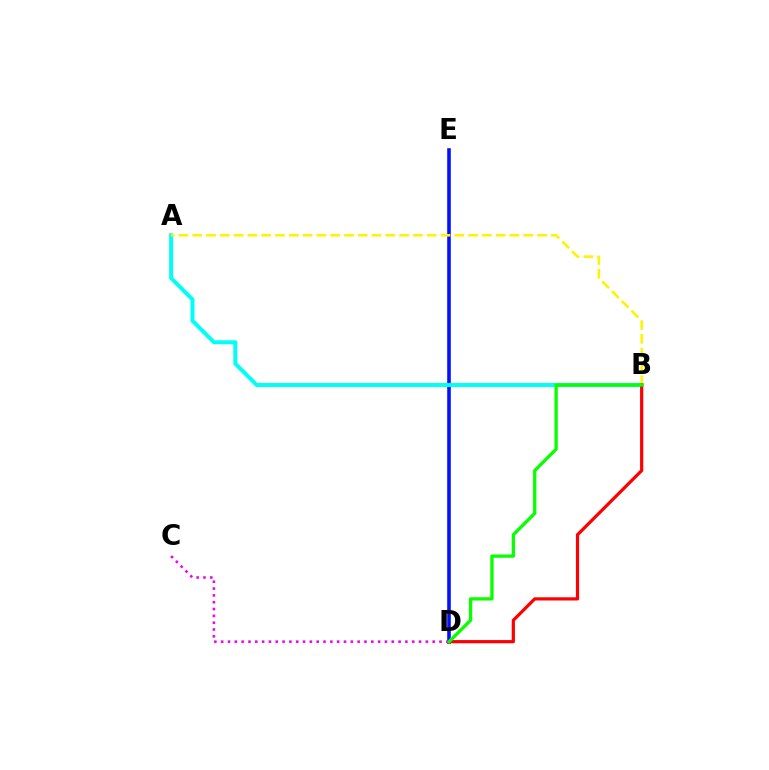{('D', 'E'): [{'color': '#0010ff', 'line_style': 'solid', 'thickness': 2.57}], ('A', 'B'): [{'color': '#00fff6', 'line_style': 'solid', 'thickness': 2.86}, {'color': '#fcf500', 'line_style': 'dashed', 'thickness': 1.87}], ('C', 'D'): [{'color': '#ee00ff', 'line_style': 'dotted', 'thickness': 1.85}], ('B', 'D'): [{'color': '#ff0000', 'line_style': 'solid', 'thickness': 2.3}, {'color': '#08ff00', 'line_style': 'solid', 'thickness': 2.37}]}